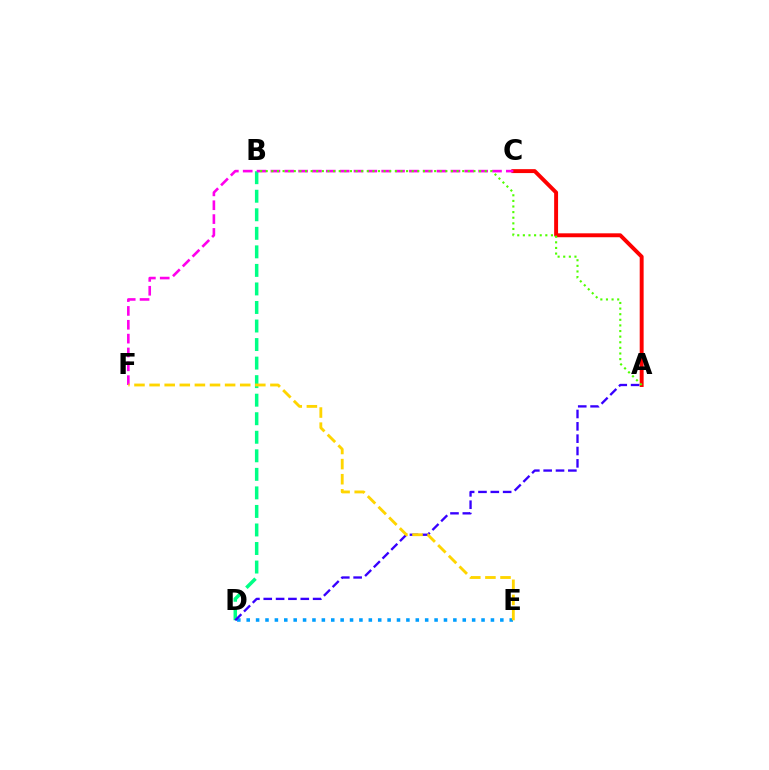{('A', 'C'): [{'color': '#ff0000', 'line_style': 'solid', 'thickness': 2.83}], ('D', 'E'): [{'color': '#009eff', 'line_style': 'dotted', 'thickness': 2.55}], ('B', 'D'): [{'color': '#00ff86', 'line_style': 'dashed', 'thickness': 2.52}], ('C', 'F'): [{'color': '#ff00ed', 'line_style': 'dashed', 'thickness': 1.88}], ('A', 'D'): [{'color': '#3700ff', 'line_style': 'dashed', 'thickness': 1.68}], ('E', 'F'): [{'color': '#ffd500', 'line_style': 'dashed', 'thickness': 2.05}], ('A', 'B'): [{'color': '#4fff00', 'line_style': 'dotted', 'thickness': 1.53}]}